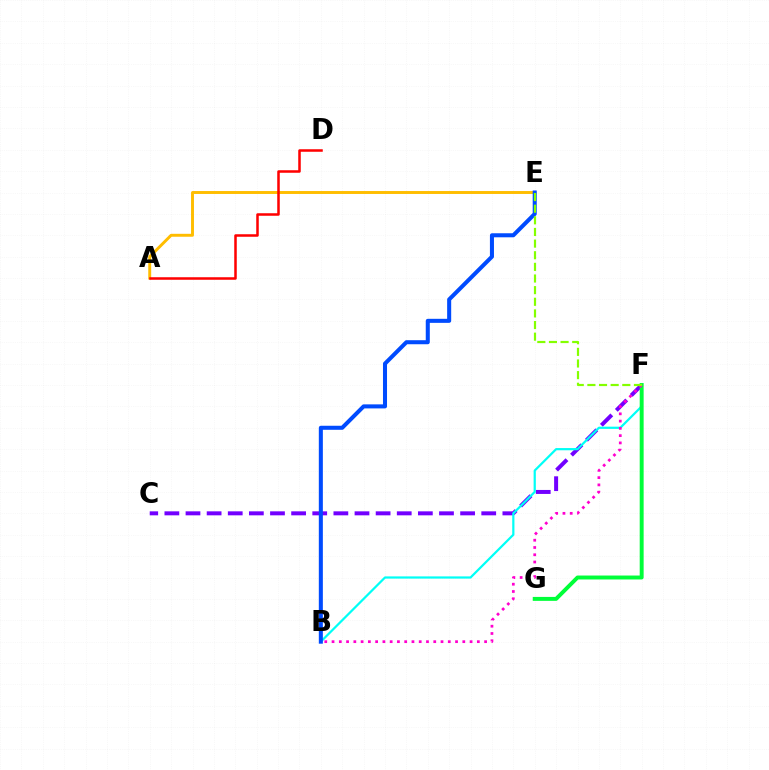{('C', 'F'): [{'color': '#7200ff', 'line_style': 'dashed', 'thickness': 2.87}], ('B', 'F'): [{'color': '#00fff6', 'line_style': 'solid', 'thickness': 1.6}, {'color': '#ff00cf', 'line_style': 'dotted', 'thickness': 1.97}], ('F', 'G'): [{'color': '#00ff39', 'line_style': 'solid', 'thickness': 2.84}], ('A', 'E'): [{'color': '#ffbd00', 'line_style': 'solid', 'thickness': 2.11}], ('B', 'E'): [{'color': '#004bff', 'line_style': 'solid', 'thickness': 2.91}], ('A', 'D'): [{'color': '#ff0000', 'line_style': 'solid', 'thickness': 1.82}], ('E', 'F'): [{'color': '#84ff00', 'line_style': 'dashed', 'thickness': 1.58}]}